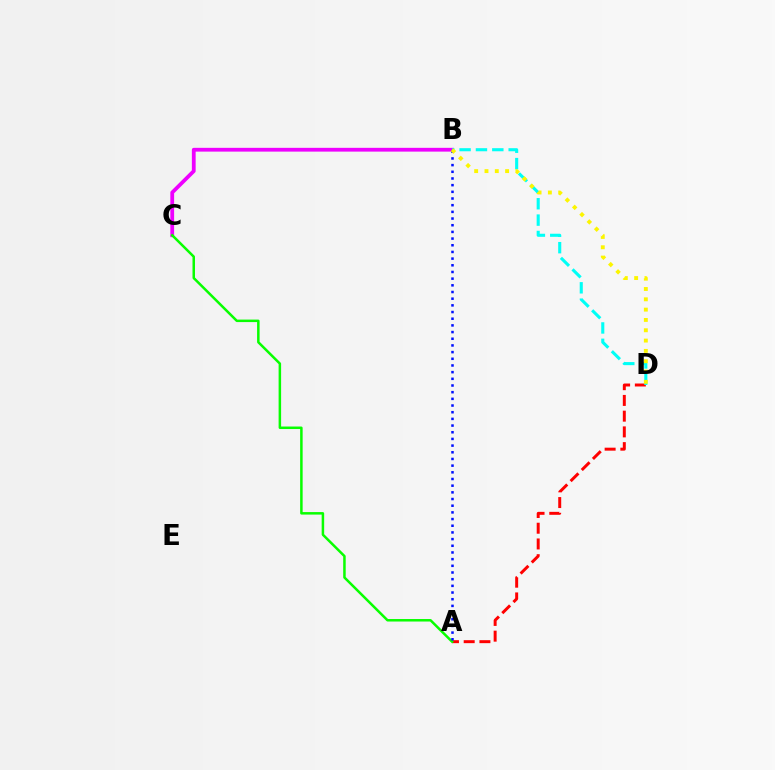{('B', 'C'): [{'color': '#ee00ff', 'line_style': 'solid', 'thickness': 2.72}], ('A', 'D'): [{'color': '#ff0000', 'line_style': 'dashed', 'thickness': 2.14}], ('A', 'C'): [{'color': '#08ff00', 'line_style': 'solid', 'thickness': 1.8}], ('B', 'D'): [{'color': '#00fff6', 'line_style': 'dashed', 'thickness': 2.22}, {'color': '#fcf500', 'line_style': 'dotted', 'thickness': 2.8}], ('A', 'B'): [{'color': '#0010ff', 'line_style': 'dotted', 'thickness': 1.81}]}